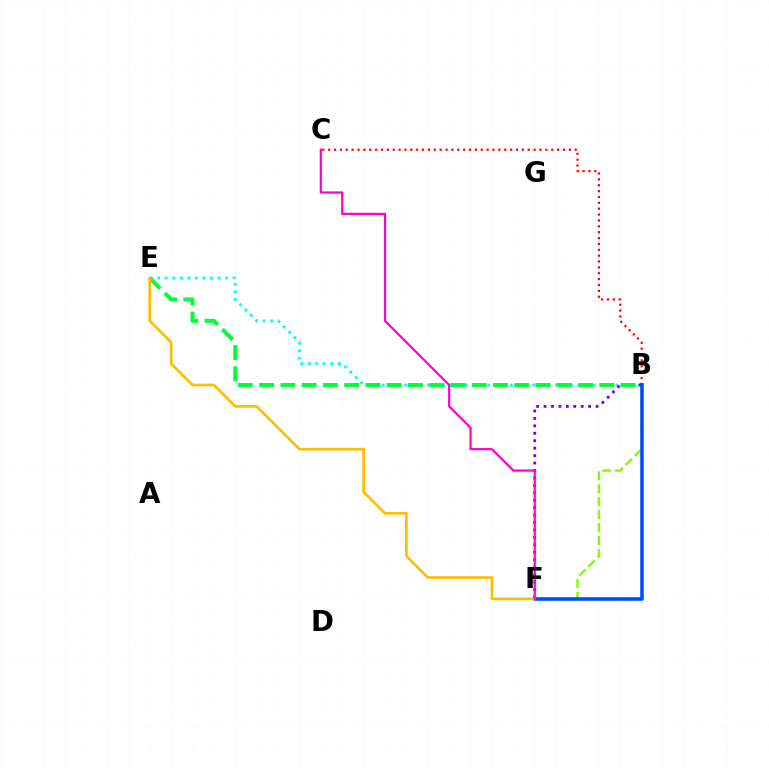{('B', 'E'): [{'color': '#00fff6', 'line_style': 'dotted', 'thickness': 2.05}, {'color': '#00ff39', 'line_style': 'dashed', 'thickness': 2.89}], ('B', 'C'): [{'color': '#ff0000', 'line_style': 'dotted', 'thickness': 1.59}], ('B', 'F'): [{'color': '#84ff00', 'line_style': 'dashed', 'thickness': 1.76}, {'color': '#7200ff', 'line_style': 'dotted', 'thickness': 2.02}, {'color': '#004bff', 'line_style': 'solid', 'thickness': 2.57}], ('E', 'F'): [{'color': '#ffbd00', 'line_style': 'solid', 'thickness': 1.92}], ('C', 'F'): [{'color': '#ff00cf', 'line_style': 'solid', 'thickness': 1.59}]}